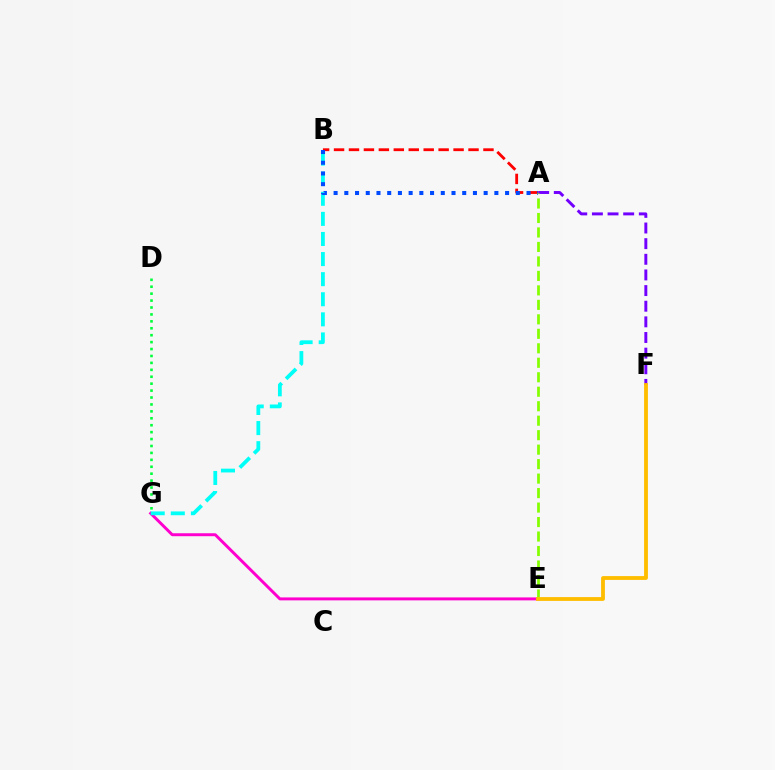{('A', 'F'): [{'color': '#7200ff', 'line_style': 'dashed', 'thickness': 2.12}], ('E', 'G'): [{'color': '#ff00cf', 'line_style': 'solid', 'thickness': 2.13}], ('D', 'G'): [{'color': '#00ff39', 'line_style': 'dotted', 'thickness': 1.88}], ('B', 'G'): [{'color': '#00fff6', 'line_style': 'dashed', 'thickness': 2.73}], ('A', 'B'): [{'color': '#ff0000', 'line_style': 'dashed', 'thickness': 2.03}, {'color': '#004bff', 'line_style': 'dotted', 'thickness': 2.91}], ('A', 'E'): [{'color': '#84ff00', 'line_style': 'dashed', 'thickness': 1.97}], ('E', 'F'): [{'color': '#ffbd00', 'line_style': 'solid', 'thickness': 2.74}]}